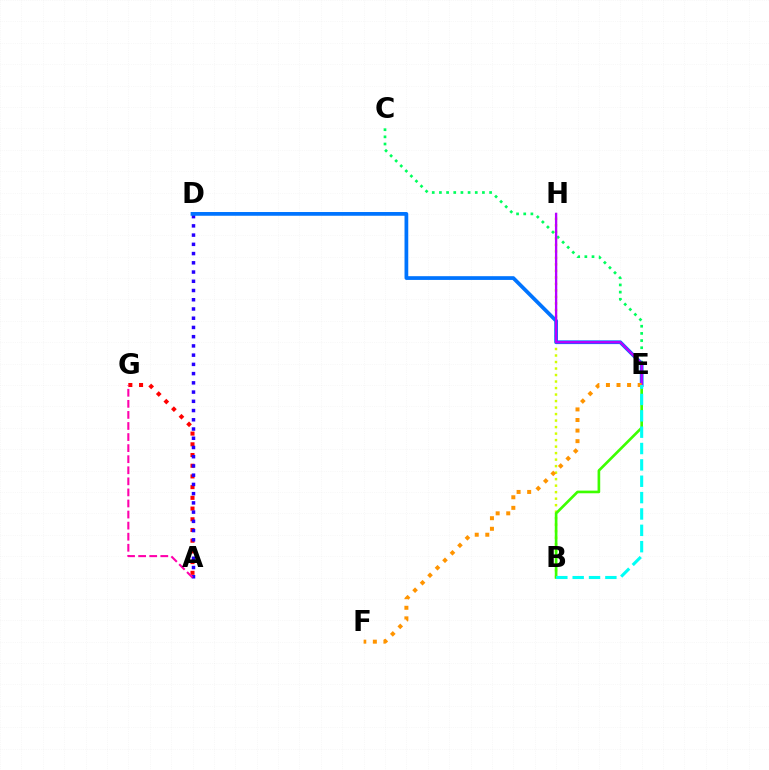{('A', 'G'): [{'color': '#ff0000', 'line_style': 'dotted', 'thickness': 2.91}, {'color': '#ff00ac', 'line_style': 'dashed', 'thickness': 1.5}], ('A', 'D'): [{'color': '#2500ff', 'line_style': 'dotted', 'thickness': 2.51}], ('C', 'E'): [{'color': '#00ff5c', 'line_style': 'dotted', 'thickness': 1.95}], ('B', 'H'): [{'color': '#d1ff00', 'line_style': 'dotted', 'thickness': 1.77}], ('B', 'E'): [{'color': '#3dff00', 'line_style': 'solid', 'thickness': 1.91}, {'color': '#00fff6', 'line_style': 'dashed', 'thickness': 2.22}], ('D', 'E'): [{'color': '#0074ff', 'line_style': 'solid', 'thickness': 2.69}], ('E', 'H'): [{'color': '#b900ff', 'line_style': 'solid', 'thickness': 1.68}], ('E', 'F'): [{'color': '#ff9400', 'line_style': 'dotted', 'thickness': 2.87}]}